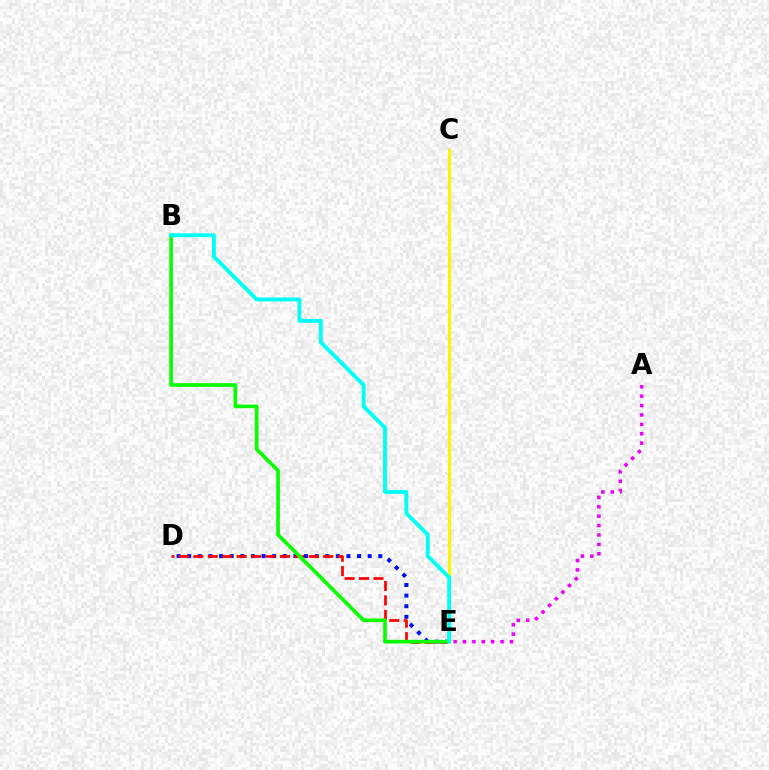{('D', 'E'): [{'color': '#0010ff', 'line_style': 'dotted', 'thickness': 2.88}, {'color': '#ff0000', 'line_style': 'dashed', 'thickness': 1.96}], ('A', 'E'): [{'color': '#ee00ff', 'line_style': 'dotted', 'thickness': 2.55}], ('B', 'E'): [{'color': '#08ff00', 'line_style': 'solid', 'thickness': 2.63}, {'color': '#00fff6', 'line_style': 'solid', 'thickness': 2.79}], ('C', 'E'): [{'color': '#fcf500', 'line_style': 'solid', 'thickness': 2.25}]}